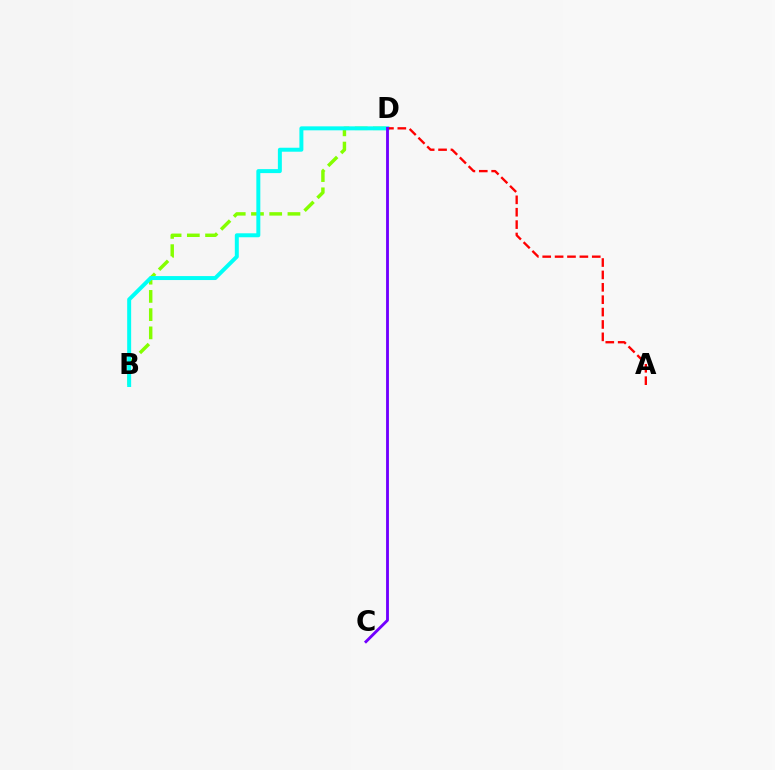{('B', 'D'): [{'color': '#84ff00', 'line_style': 'dashed', 'thickness': 2.48}, {'color': '#00fff6', 'line_style': 'solid', 'thickness': 2.86}], ('A', 'D'): [{'color': '#ff0000', 'line_style': 'dashed', 'thickness': 1.68}], ('C', 'D'): [{'color': '#7200ff', 'line_style': 'solid', 'thickness': 2.05}]}